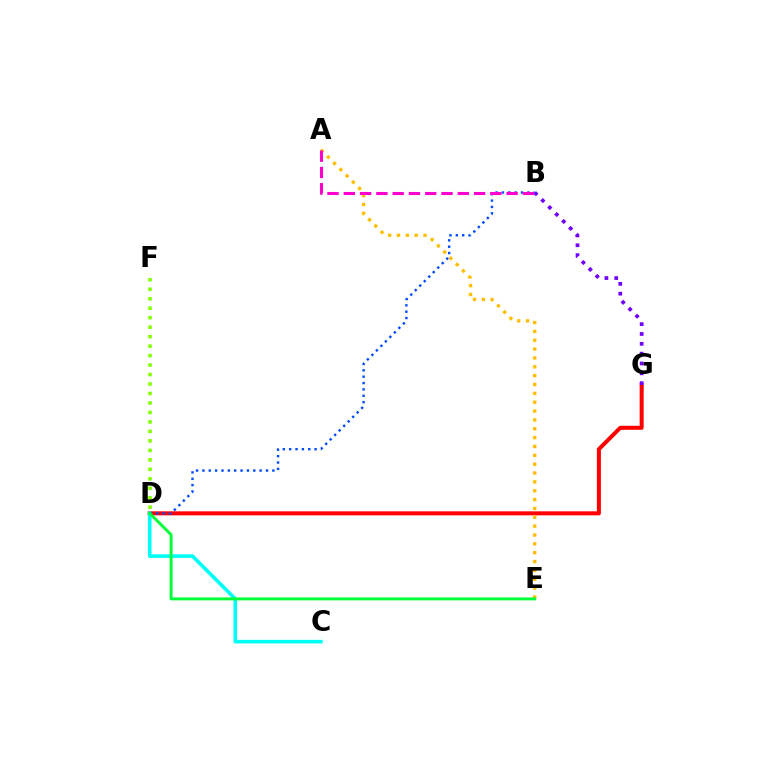{('D', 'G'): [{'color': '#ff0000', 'line_style': 'solid', 'thickness': 2.89}], ('A', 'E'): [{'color': '#ffbd00', 'line_style': 'dotted', 'thickness': 2.41}], ('B', 'G'): [{'color': '#7200ff', 'line_style': 'dotted', 'thickness': 2.67}], ('C', 'D'): [{'color': '#00fff6', 'line_style': 'solid', 'thickness': 2.61}], ('B', 'D'): [{'color': '#004bff', 'line_style': 'dotted', 'thickness': 1.73}], ('D', 'F'): [{'color': '#84ff00', 'line_style': 'dotted', 'thickness': 2.57}], ('A', 'B'): [{'color': '#ff00cf', 'line_style': 'dashed', 'thickness': 2.21}], ('D', 'E'): [{'color': '#00ff39', 'line_style': 'solid', 'thickness': 2.11}]}